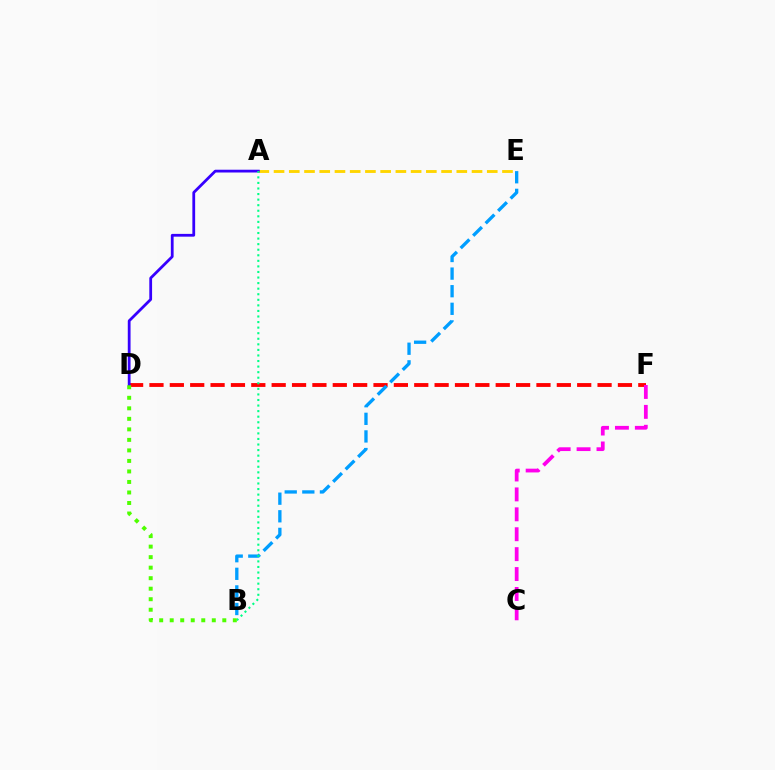{('D', 'F'): [{'color': '#ff0000', 'line_style': 'dashed', 'thickness': 2.77}], ('A', 'E'): [{'color': '#ffd500', 'line_style': 'dashed', 'thickness': 2.07}], ('B', 'E'): [{'color': '#009eff', 'line_style': 'dashed', 'thickness': 2.39}], ('A', 'D'): [{'color': '#3700ff', 'line_style': 'solid', 'thickness': 2.0}], ('A', 'B'): [{'color': '#00ff86', 'line_style': 'dotted', 'thickness': 1.51}], ('C', 'F'): [{'color': '#ff00ed', 'line_style': 'dashed', 'thickness': 2.71}], ('B', 'D'): [{'color': '#4fff00', 'line_style': 'dotted', 'thickness': 2.86}]}